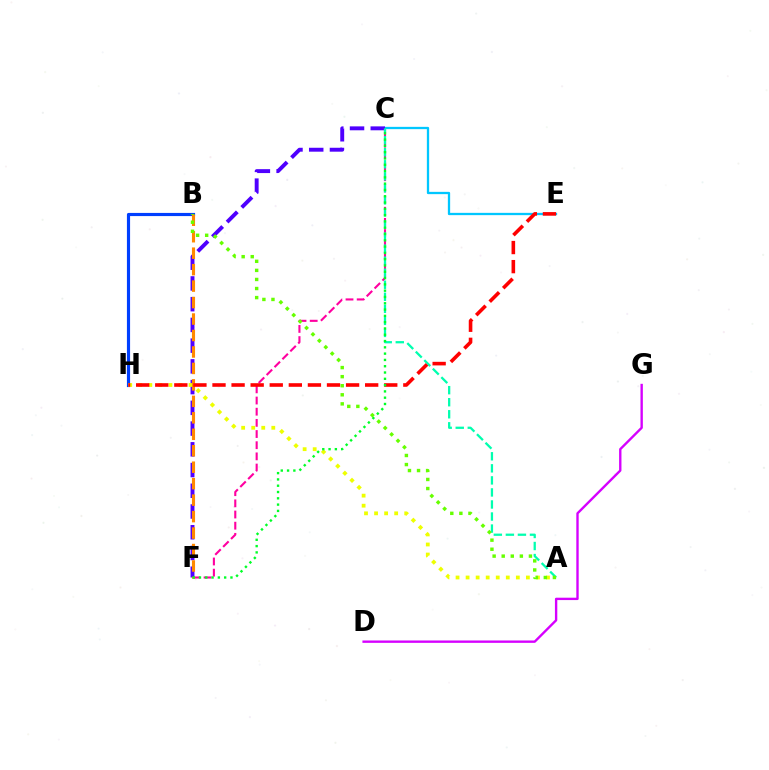{('C', 'E'): [{'color': '#00c7ff', 'line_style': 'solid', 'thickness': 1.65}], ('C', 'F'): [{'color': '#ff00a0', 'line_style': 'dashed', 'thickness': 1.52}, {'color': '#4f00ff', 'line_style': 'dashed', 'thickness': 2.82}, {'color': '#00ff27', 'line_style': 'dotted', 'thickness': 1.71}], ('B', 'H'): [{'color': '#003fff', 'line_style': 'solid', 'thickness': 2.27}], ('A', 'C'): [{'color': '#00ffaf', 'line_style': 'dashed', 'thickness': 1.64}], ('A', 'H'): [{'color': '#eeff00', 'line_style': 'dotted', 'thickness': 2.73}], ('B', 'F'): [{'color': '#ff8800', 'line_style': 'dashed', 'thickness': 2.24}], ('E', 'H'): [{'color': '#ff0000', 'line_style': 'dashed', 'thickness': 2.59}], ('D', 'G'): [{'color': '#d600ff', 'line_style': 'solid', 'thickness': 1.71}], ('A', 'B'): [{'color': '#66ff00', 'line_style': 'dotted', 'thickness': 2.47}]}